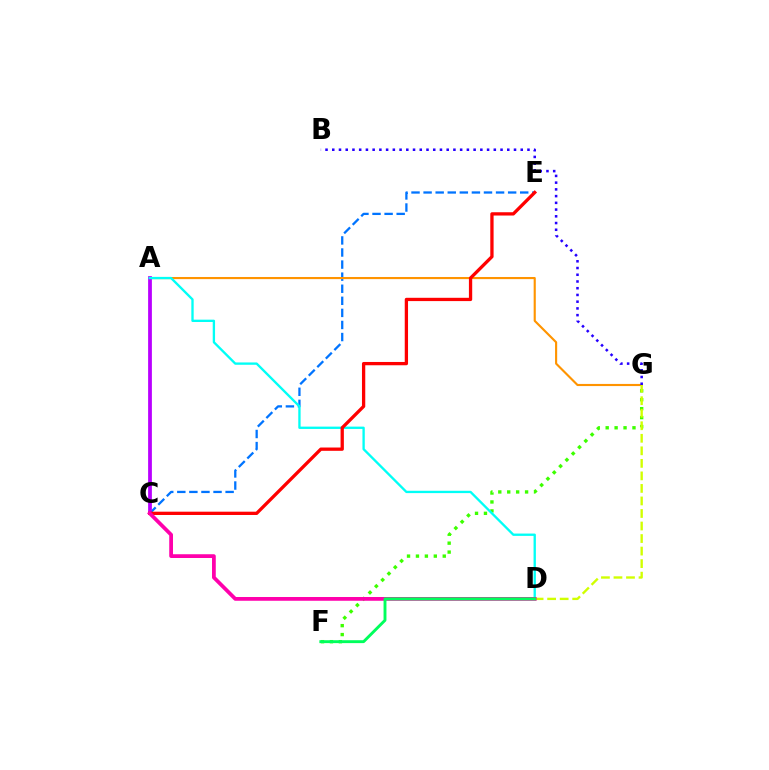{('F', 'G'): [{'color': '#3dff00', 'line_style': 'dotted', 'thickness': 2.43}], ('C', 'E'): [{'color': '#0074ff', 'line_style': 'dashed', 'thickness': 1.64}, {'color': '#ff0000', 'line_style': 'solid', 'thickness': 2.37}], ('A', 'G'): [{'color': '#ff9400', 'line_style': 'solid', 'thickness': 1.53}], ('D', 'G'): [{'color': '#d1ff00', 'line_style': 'dashed', 'thickness': 1.7}], ('A', 'C'): [{'color': '#b900ff', 'line_style': 'solid', 'thickness': 2.71}], ('A', 'D'): [{'color': '#00fff6', 'line_style': 'solid', 'thickness': 1.68}], ('C', 'D'): [{'color': '#ff00ac', 'line_style': 'solid', 'thickness': 2.7}], ('D', 'F'): [{'color': '#00ff5c', 'line_style': 'solid', 'thickness': 2.09}], ('B', 'G'): [{'color': '#2500ff', 'line_style': 'dotted', 'thickness': 1.83}]}